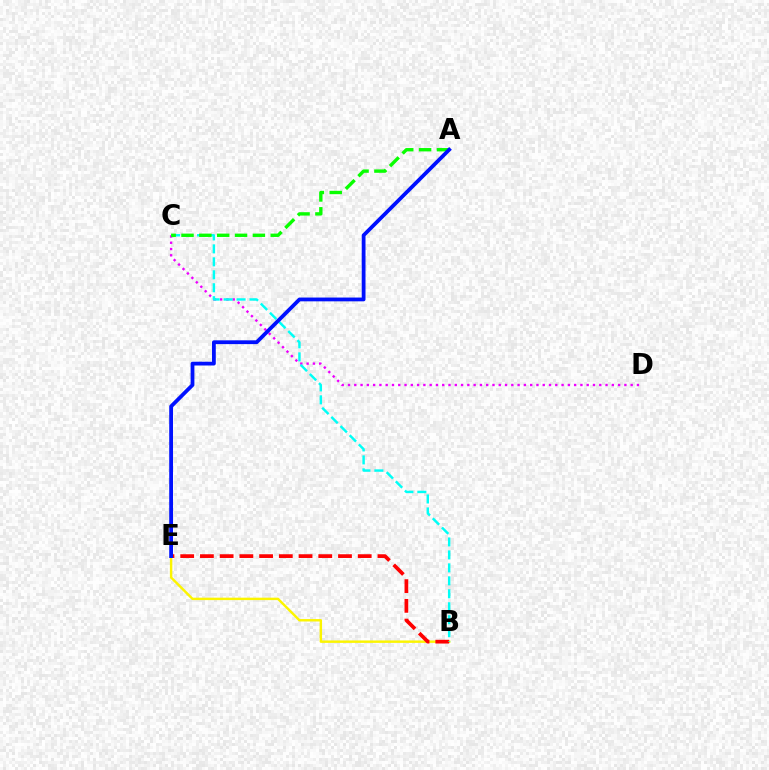{('C', 'D'): [{'color': '#ee00ff', 'line_style': 'dotted', 'thickness': 1.71}], ('B', 'E'): [{'color': '#fcf500', 'line_style': 'solid', 'thickness': 1.75}, {'color': '#ff0000', 'line_style': 'dashed', 'thickness': 2.68}], ('B', 'C'): [{'color': '#00fff6', 'line_style': 'dashed', 'thickness': 1.76}], ('A', 'C'): [{'color': '#08ff00', 'line_style': 'dashed', 'thickness': 2.42}], ('A', 'E'): [{'color': '#0010ff', 'line_style': 'solid', 'thickness': 2.73}]}